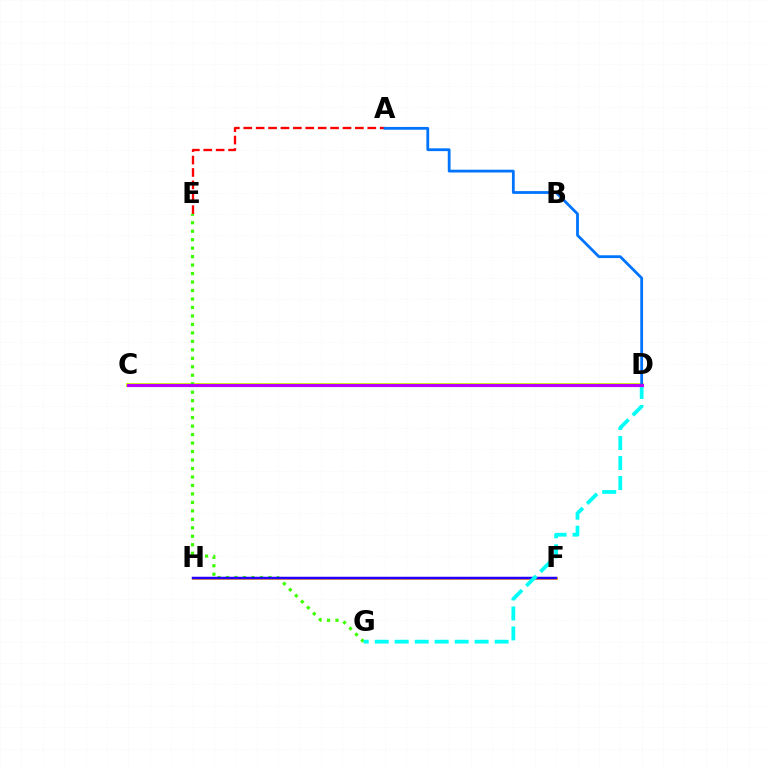{('C', 'D'): [{'color': '#d1ff00', 'line_style': 'solid', 'thickness': 2.83}, {'color': '#ff00ac', 'line_style': 'dashed', 'thickness': 1.81}, {'color': '#00ff5c', 'line_style': 'dotted', 'thickness': 1.83}, {'color': '#b900ff', 'line_style': 'solid', 'thickness': 2.27}], ('A', 'E'): [{'color': '#ff0000', 'line_style': 'dashed', 'thickness': 1.68}], ('E', 'G'): [{'color': '#3dff00', 'line_style': 'dotted', 'thickness': 2.3}], ('A', 'D'): [{'color': '#0074ff', 'line_style': 'solid', 'thickness': 2.01}], ('F', 'H'): [{'color': '#ff9400', 'line_style': 'solid', 'thickness': 1.91}, {'color': '#2500ff', 'line_style': 'solid', 'thickness': 1.8}], ('D', 'G'): [{'color': '#00fff6', 'line_style': 'dashed', 'thickness': 2.71}]}